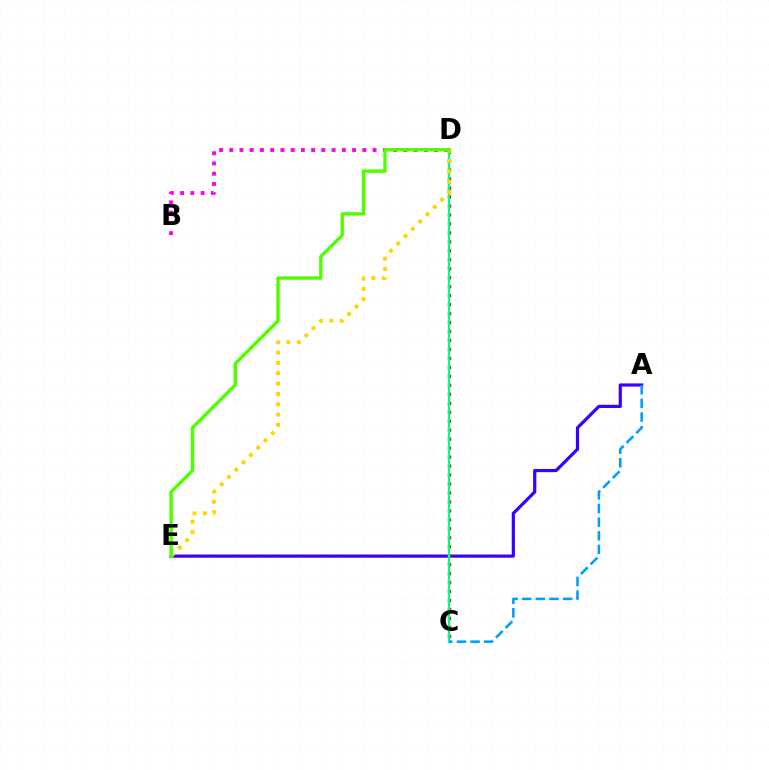{('A', 'E'): [{'color': '#3700ff', 'line_style': 'solid', 'thickness': 2.3}], ('C', 'D'): [{'color': '#ff0000', 'line_style': 'dotted', 'thickness': 2.44}, {'color': '#00ff86', 'line_style': 'solid', 'thickness': 1.68}], ('B', 'D'): [{'color': '#ff00ed', 'line_style': 'dotted', 'thickness': 2.78}], ('D', 'E'): [{'color': '#ffd500', 'line_style': 'dotted', 'thickness': 2.81}, {'color': '#4fff00', 'line_style': 'solid', 'thickness': 2.45}], ('A', 'C'): [{'color': '#009eff', 'line_style': 'dashed', 'thickness': 1.85}]}